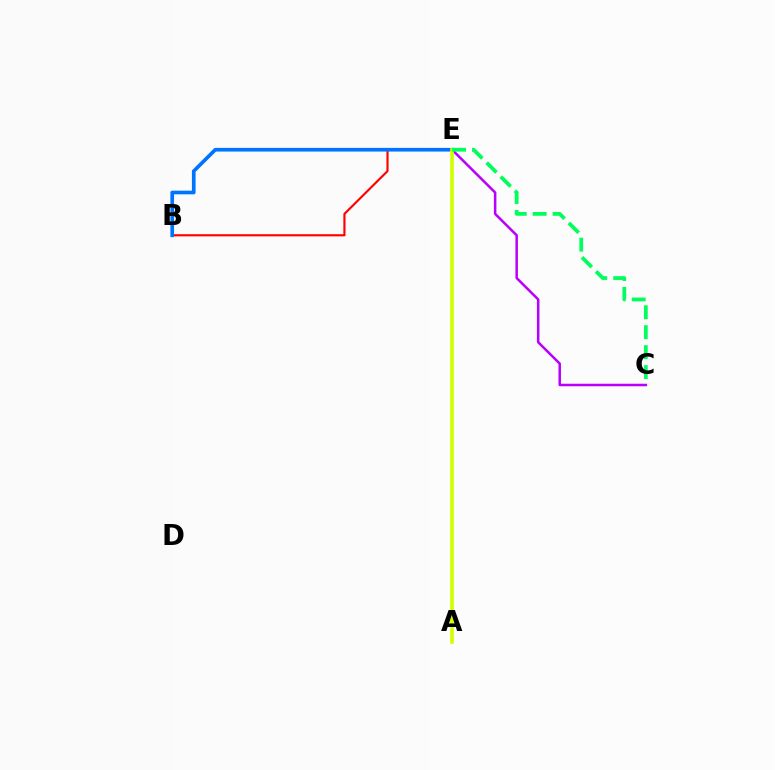{('B', 'E'): [{'color': '#ff0000', 'line_style': 'solid', 'thickness': 1.55}, {'color': '#0074ff', 'line_style': 'solid', 'thickness': 2.64}], ('C', 'E'): [{'color': '#b900ff', 'line_style': 'solid', 'thickness': 1.81}, {'color': '#00ff5c', 'line_style': 'dashed', 'thickness': 2.71}], ('A', 'E'): [{'color': '#d1ff00', 'line_style': 'solid', 'thickness': 2.62}]}